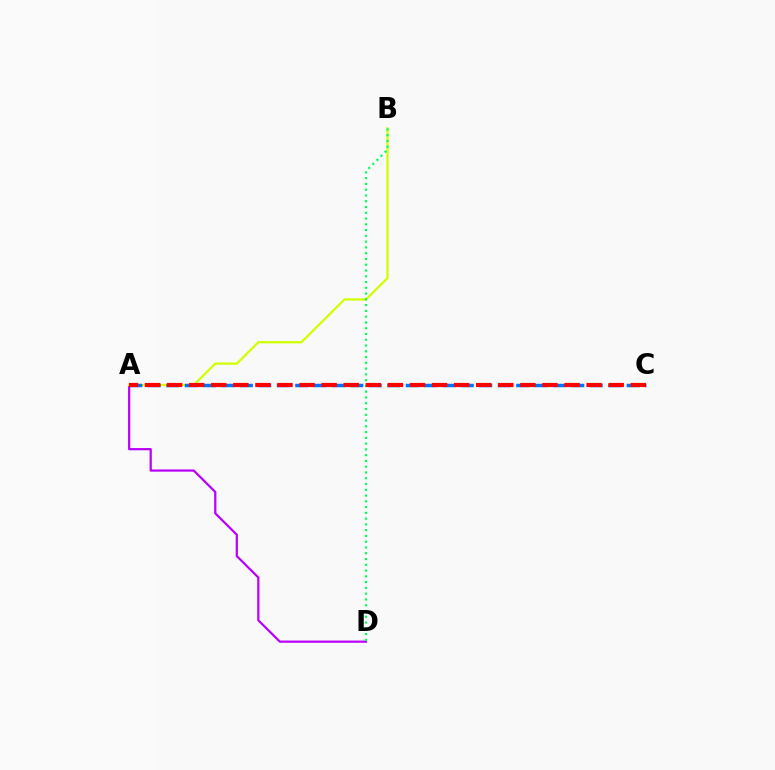{('A', 'D'): [{'color': '#b900ff', 'line_style': 'solid', 'thickness': 1.6}], ('A', 'B'): [{'color': '#d1ff00', 'line_style': 'solid', 'thickness': 1.62}], ('A', 'C'): [{'color': '#0074ff', 'line_style': 'dashed', 'thickness': 2.5}, {'color': '#ff0000', 'line_style': 'dashed', 'thickness': 3.0}], ('B', 'D'): [{'color': '#00ff5c', 'line_style': 'dotted', 'thickness': 1.57}]}